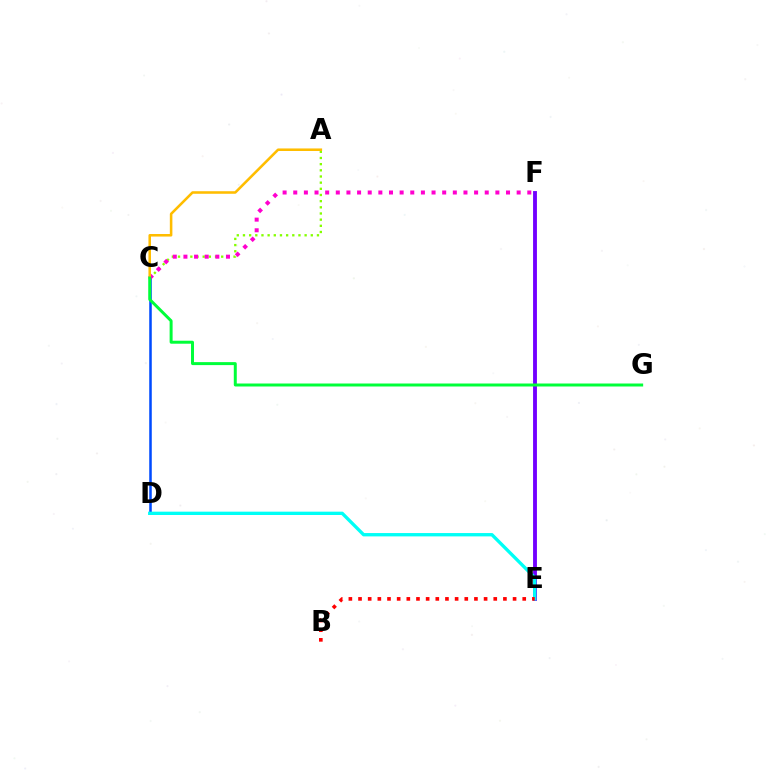{('C', 'D'): [{'color': '#004bff', 'line_style': 'solid', 'thickness': 1.83}], ('E', 'F'): [{'color': '#7200ff', 'line_style': 'solid', 'thickness': 2.78}], ('D', 'E'): [{'color': '#00fff6', 'line_style': 'solid', 'thickness': 2.4}], ('A', 'C'): [{'color': '#84ff00', 'line_style': 'dotted', 'thickness': 1.68}, {'color': '#ffbd00', 'line_style': 'solid', 'thickness': 1.84}], ('B', 'E'): [{'color': '#ff0000', 'line_style': 'dotted', 'thickness': 2.62}], ('C', 'F'): [{'color': '#ff00cf', 'line_style': 'dotted', 'thickness': 2.89}], ('C', 'G'): [{'color': '#00ff39', 'line_style': 'solid', 'thickness': 2.15}]}